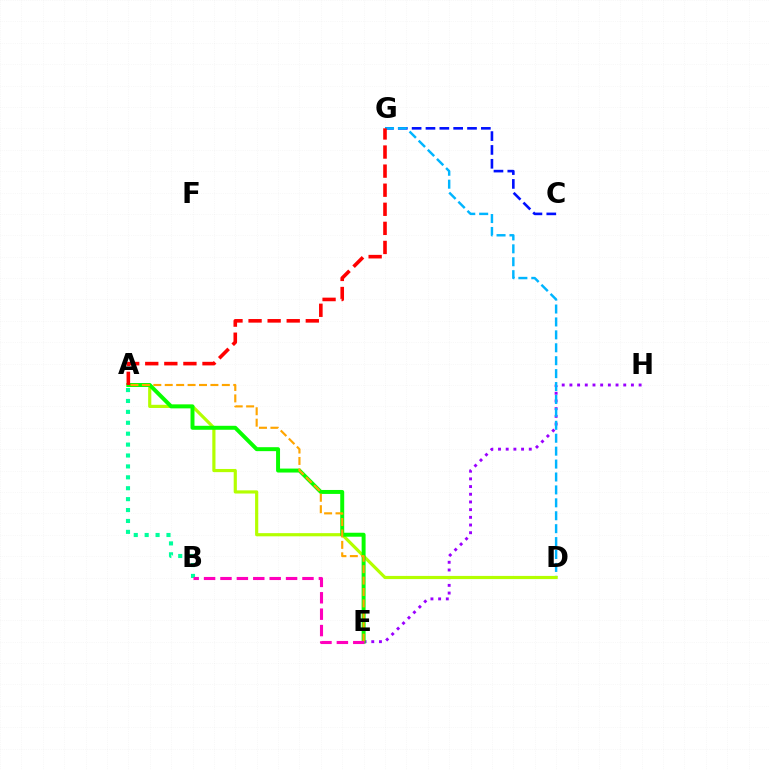{('C', 'G'): [{'color': '#0010ff', 'line_style': 'dashed', 'thickness': 1.88}], ('A', 'B'): [{'color': '#00ff9d', 'line_style': 'dotted', 'thickness': 2.96}], ('E', 'H'): [{'color': '#9b00ff', 'line_style': 'dotted', 'thickness': 2.09}], ('D', 'G'): [{'color': '#00b5ff', 'line_style': 'dashed', 'thickness': 1.76}], ('A', 'D'): [{'color': '#b3ff00', 'line_style': 'solid', 'thickness': 2.28}], ('A', 'E'): [{'color': '#08ff00', 'line_style': 'solid', 'thickness': 2.85}, {'color': '#ffa500', 'line_style': 'dashed', 'thickness': 1.55}], ('A', 'G'): [{'color': '#ff0000', 'line_style': 'dashed', 'thickness': 2.59}], ('B', 'E'): [{'color': '#ff00bd', 'line_style': 'dashed', 'thickness': 2.23}]}